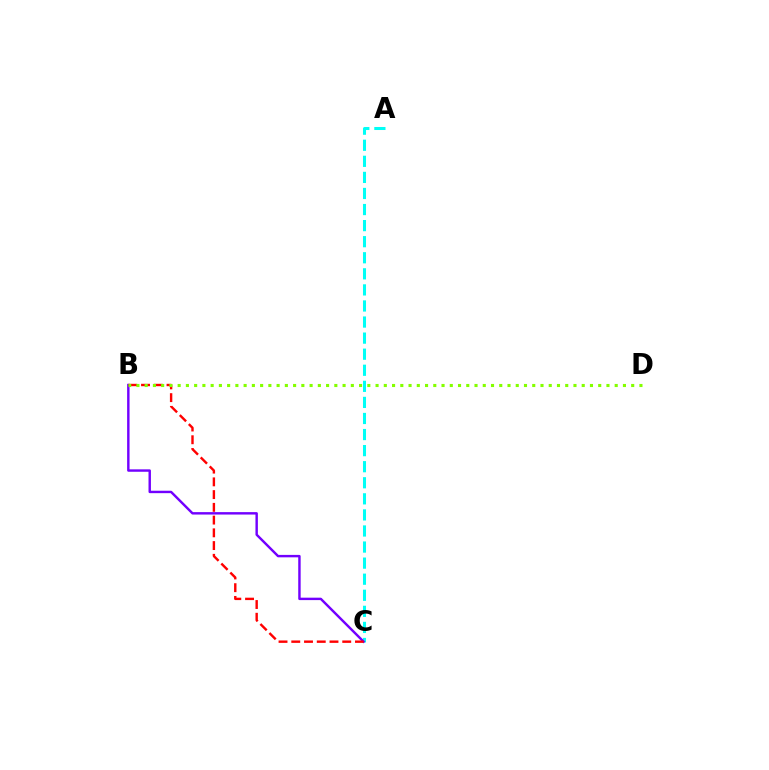{('A', 'C'): [{'color': '#00fff6', 'line_style': 'dashed', 'thickness': 2.18}], ('B', 'C'): [{'color': '#7200ff', 'line_style': 'solid', 'thickness': 1.75}, {'color': '#ff0000', 'line_style': 'dashed', 'thickness': 1.73}], ('B', 'D'): [{'color': '#84ff00', 'line_style': 'dotted', 'thickness': 2.24}]}